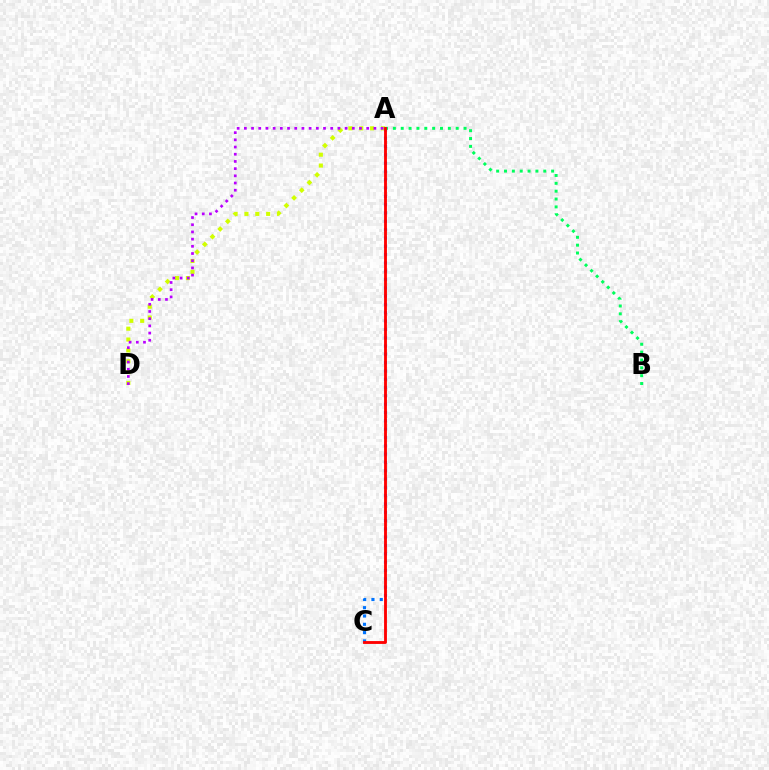{('A', 'D'): [{'color': '#d1ff00', 'line_style': 'dotted', 'thickness': 2.95}, {'color': '#b900ff', 'line_style': 'dotted', 'thickness': 1.96}], ('A', 'C'): [{'color': '#0074ff', 'line_style': 'dotted', 'thickness': 2.26}, {'color': '#ff0000', 'line_style': 'solid', 'thickness': 2.05}], ('A', 'B'): [{'color': '#00ff5c', 'line_style': 'dotted', 'thickness': 2.13}]}